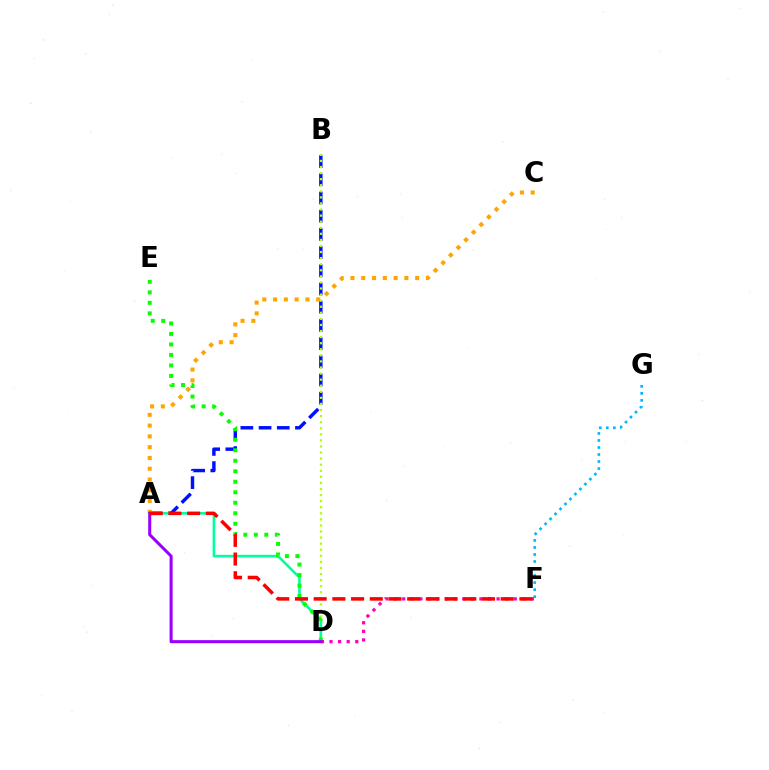{('A', 'B'): [{'color': '#0010ff', 'line_style': 'dashed', 'thickness': 2.47}], ('A', 'C'): [{'color': '#ffa500', 'line_style': 'dotted', 'thickness': 2.93}], ('B', 'D'): [{'color': '#b3ff00', 'line_style': 'dotted', 'thickness': 1.65}], ('A', 'D'): [{'color': '#00ff9d', 'line_style': 'solid', 'thickness': 1.87}, {'color': '#9b00ff', 'line_style': 'solid', 'thickness': 2.2}], ('F', 'G'): [{'color': '#00b5ff', 'line_style': 'dotted', 'thickness': 1.91}], ('D', 'E'): [{'color': '#08ff00', 'line_style': 'dotted', 'thickness': 2.85}], ('D', 'F'): [{'color': '#ff00bd', 'line_style': 'dotted', 'thickness': 2.33}], ('A', 'F'): [{'color': '#ff0000', 'line_style': 'dashed', 'thickness': 2.54}]}